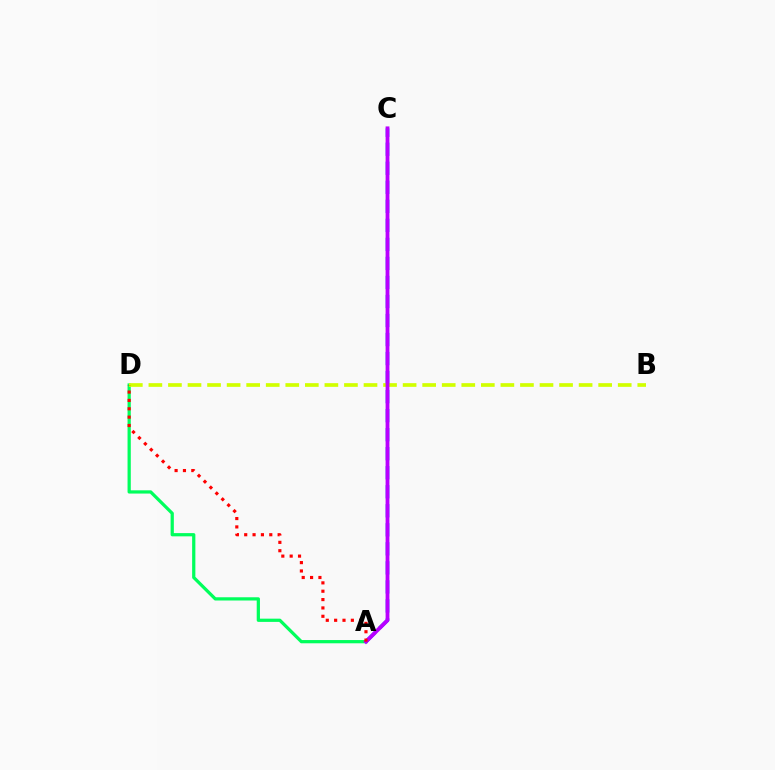{('A', 'C'): [{'color': '#0074ff', 'line_style': 'dashed', 'thickness': 2.58}, {'color': '#b900ff', 'line_style': 'solid', 'thickness': 2.74}], ('A', 'D'): [{'color': '#00ff5c', 'line_style': 'solid', 'thickness': 2.33}, {'color': '#ff0000', 'line_style': 'dotted', 'thickness': 2.27}], ('B', 'D'): [{'color': '#d1ff00', 'line_style': 'dashed', 'thickness': 2.66}]}